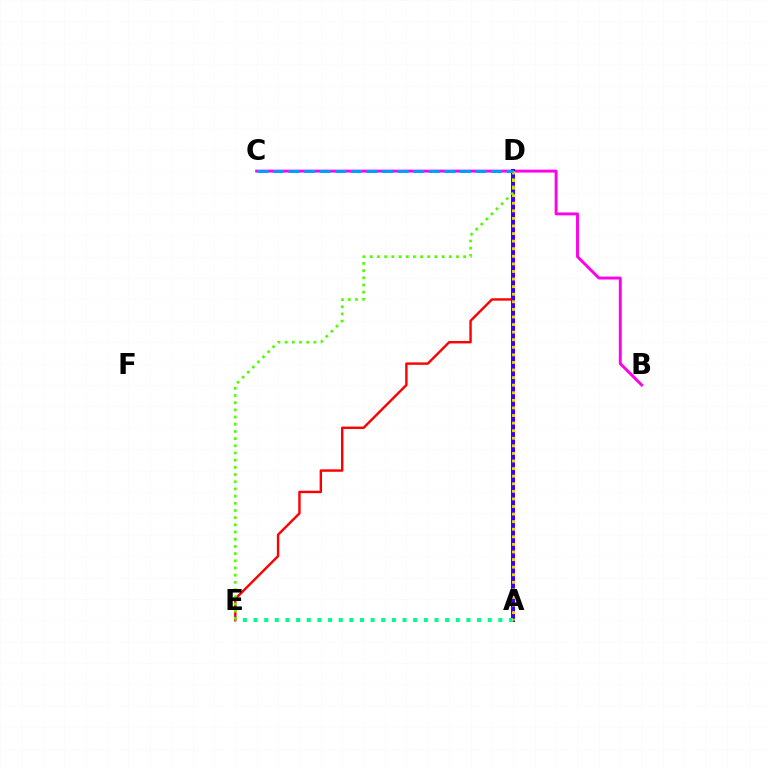{('D', 'E'): [{'color': '#ff0000', 'line_style': 'solid', 'thickness': 1.74}, {'color': '#4fff00', 'line_style': 'dotted', 'thickness': 1.95}], ('B', 'C'): [{'color': '#ff00ed', 'line_style': 'solid', 'thickness': 2.1}], ('A', 'D'): [{'color': '#3700ff', 'line_style': 'solid', 'thickness': 2.86}, {'color': '#ffd500', 'line_style': 'dotted', 'thickness': 2.06}], ('A', 'E'): [{'color': '#00ff86', 'line_style': 'dotted', 'thickness': 2.89}], ('C', 'D'): [{'color': '#009eff', 'line_style': 'dashed', 'thickness': 2.12}]}